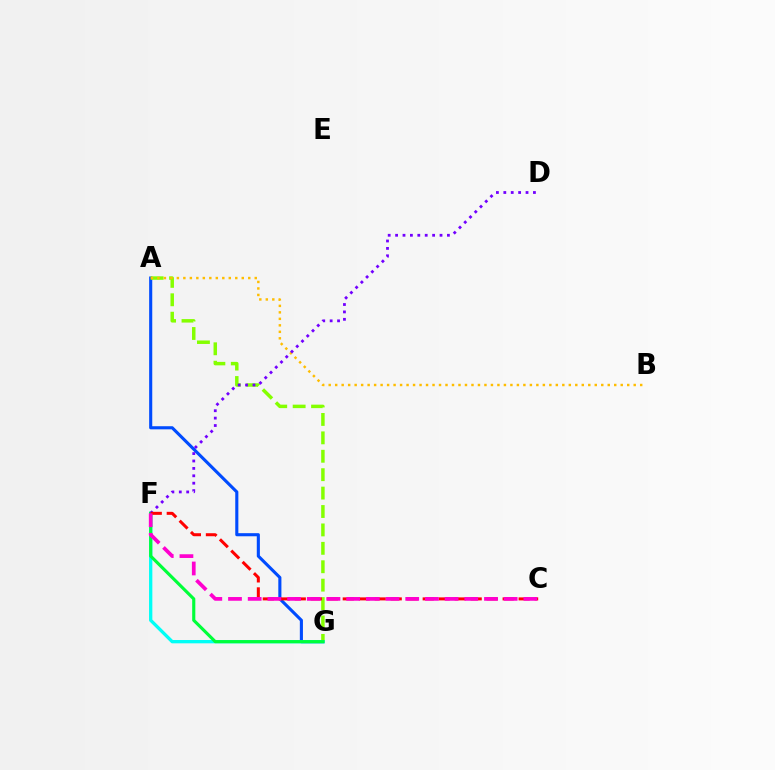{('A', 'G'): [{'color': '#004bff', 'line_style': 'solid', 'thickness': 2.23}, {'color': '#84ff00', 'line_style': 'dashed', 'thickness': 2.5}], ('F', 'G'): [{'color': '#00fff6', 'line_style': 'solid', 'thickness': 2.38}, {'color': '#00ff39', 'line_style': 'solid', 'thickness': 2.26}], ('A', 'B'): [{'color': '#ffbd00', 'line_style': 'dotted', 'thickness': 1.76}], ('D', 'F'): [{'color': '#7200ff', 'line_style': 'dotted', 'thickness': 2.01}], ('C', 'F'): [{'color': '#ff0000', 'line_style': 'dashed', 'thickness': 2.17}, {'color': '#ff00cf', 'line_style': 'dashed', 'thickness': 2.68}]}